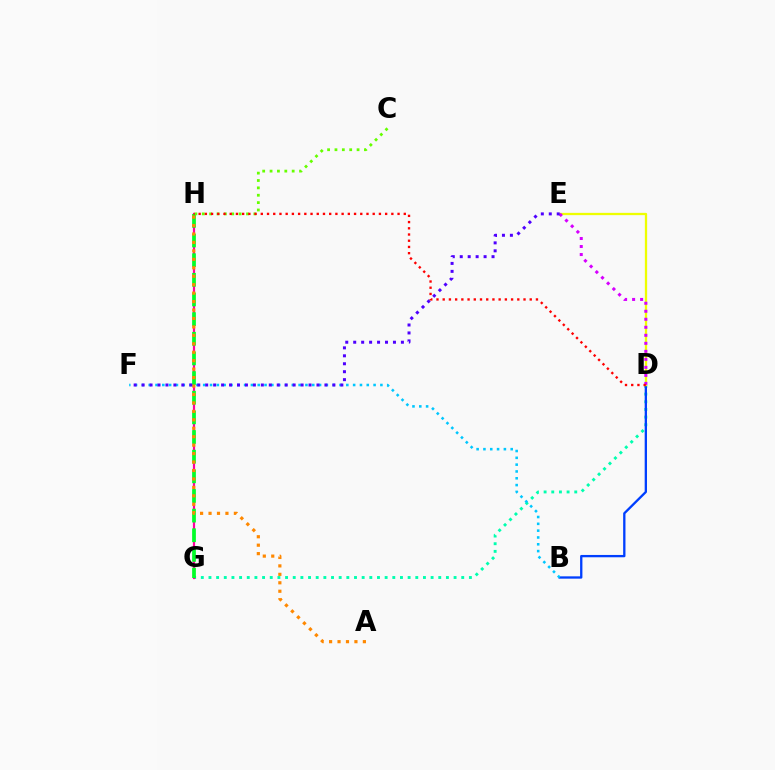{('D', 'G'): [{'color': '#00ffaf', 'line_style': 'dotted', 'thickness': 2.08}], ('G', 'H'): [{'color': '#ff00a0', 'line_style': 'solid', 'thickness': 1.58}, {'color': '#00ff27', 'line_style': 'dashed', 'thickness': 2.67}], ('B', 'D'): [{'color': '#003fff', 'line_style': 'solid', 'thickness': 1.67}], ('A', 'H'): [{'color': '#ff8800', 'line_style': 'dotted', 'thickness': 2.29}], ('B', 'F'): [{'color': '#00c7ff', 'line_style': 'dotted', 'thickness': 1.85}], ('D', 'E'): [{'color': '#eeff00', 'line_style': 'solid', 'thickness': 1.64}, {'color': '#d600ff', 'line_style': 'dotted', 'thickness': 2.18}], ('E', 'F'): [{'color': '#4f00ff', 'line_style': 'dotted', 'thickness': 2.16}], ('C', 'H'): [{'color': '#66ff00', 'line_style': 'dotted', 'thickness': 2.0}], ('D', 'H'): [{'color': '#ff0000', 'line_style': 'dotted', 'thickness': 1.69}]}